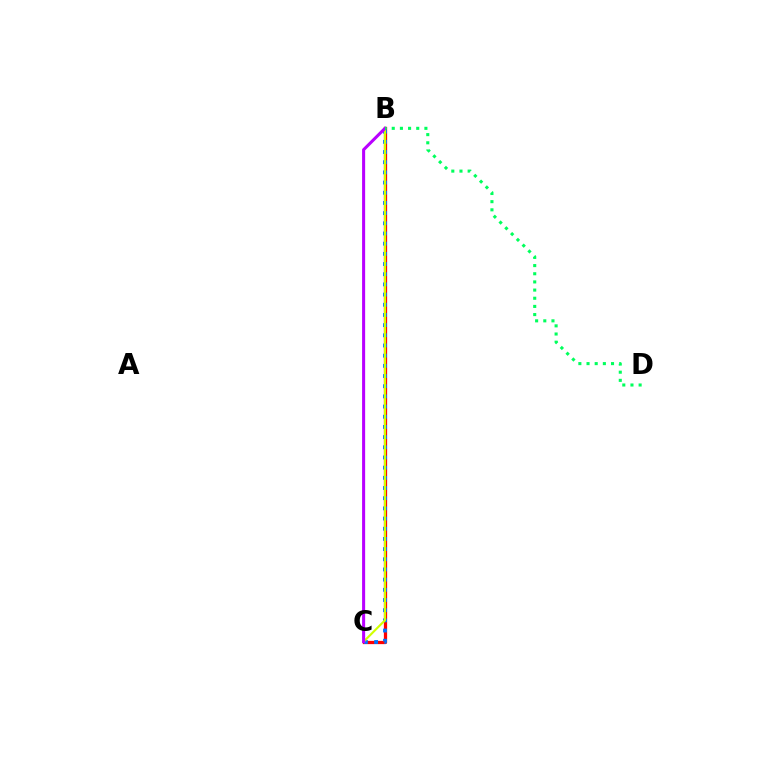{('B', 'C'): [{'color': '#ff0000', 'line_style': 'solid', 'thickness': 2.34}, {'color': '#0074ff', 'line_style': 'dotted', 'thickness': 2.77}, {'color': '#d1ff00', 'line_style': 'solid', 'thickness': 1.53}, {'color': '#b900ff', 'line_style': 'solid', 'thickness': 2.2}], ('B', 'D'): [{'color': '#00ff5c', 'line_style': 'dotted', 'thickness': 2.22}]}